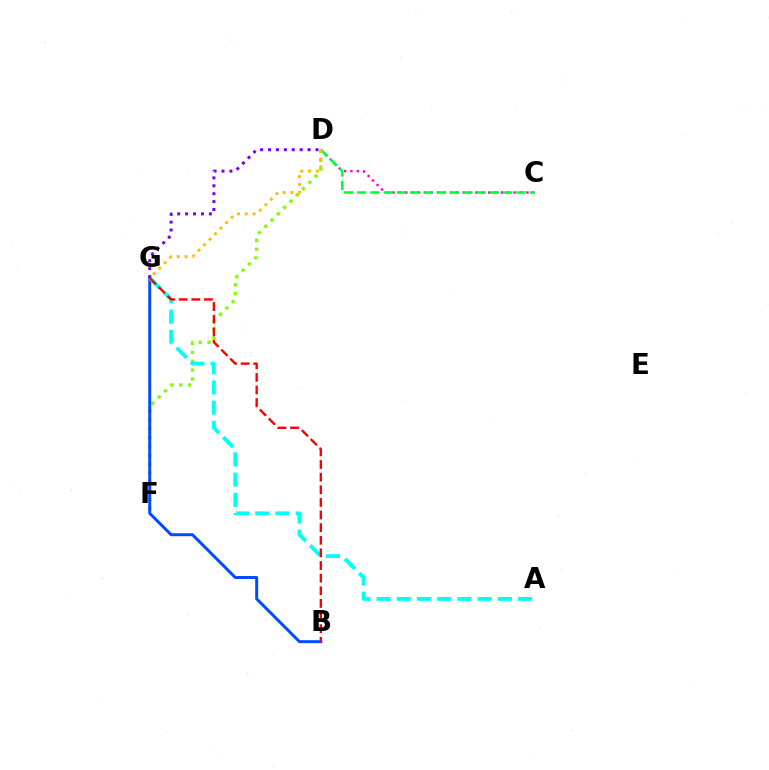{('C', 'D'): [{'color': '#ff00cf', 'line_style': 'dotted', 'thickness': 1.73}, {'color': '#00ff39', 'line_style': 'dashed', 'thickness': 1.8}], ('D', 'F'): [{'color': '#84ff00', 'line_style': 'dotted', 'thickness': 2.41}], ('B', 'G'): [{'color': '#004bff', 'line_style': 'solid', 'thickness': 2.13}, {'color': '#ff0000', 'line_style': 'dashed', 'thickness': 1.72}], ('A', 'G'): [{'color': '#00fff6', 'line_style': 'dashed', 'thickness': 2.75}], ('D', 'G'): [{'color': '#ffbd00', 'line_style': 'dotted', 'thickness': 2.12}, {'color': '#7200ff', 'line_style': 'dotted', 'thickness': 2.15}]}